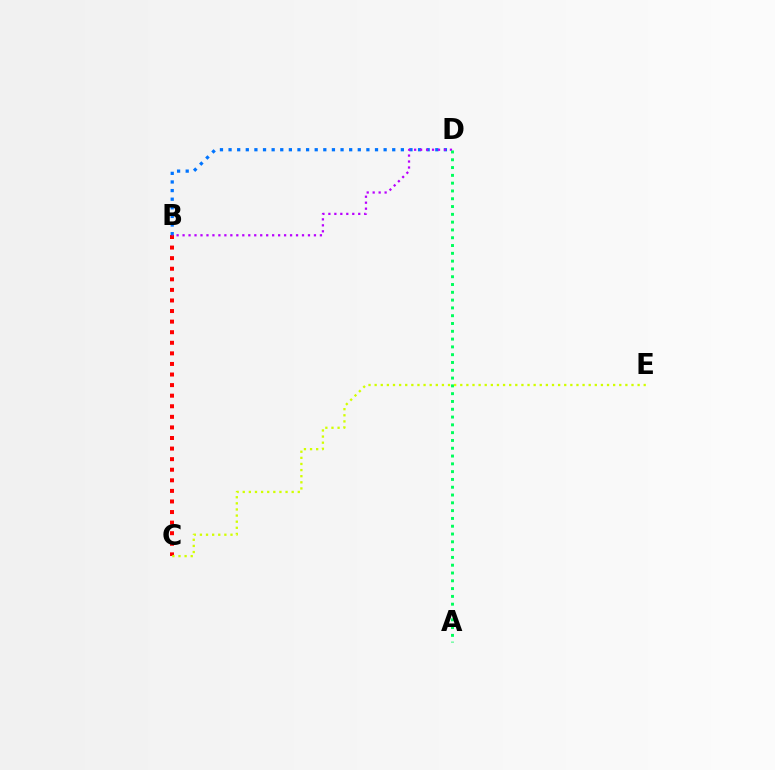{('B', 'C'): [{'color': '#ff0000', 'line_style': 'dotted', 'thickness': 2.87}], ('C', 'E'): [{'color': '#d1ff00', 'line_style': 'dotted', 'thickness': 1.66}], ('B', 'D'): [{'color': '#0074ff', 'line_style': 'dotted', 'thickness': 2.34}, {'color': '#b900ff', 'line_style': 'dotted', 'thickness': 1.62}], ('A', 'D'): [{'color': '#00ff5c', 'line_style': 'dotted', 'thickness': 2.12}]}